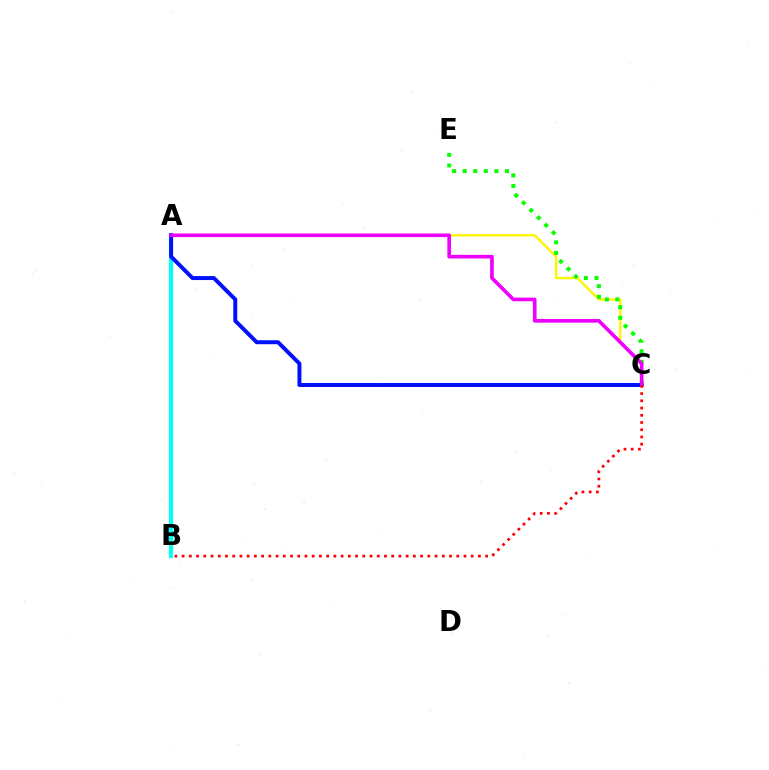{('A', 'B'): [{'color': '#00fff6', 'line_style': 'solid', 'thickness': 2.97}], ('A', 'C'): [{'color': '#fcf500', 'line_style': 'solid', 'thickness': 1.71}, {'color': '#0010ff', 'line_style': 'solid', 'thickness': 2.86}, {'color': '#ee00ff', 'line_style': 'solid', 'thickness': 2.62}], ('C', 'E'): [{'color': '#08ff00', 'line_style': 'dotted', 'thickness': 2.88}], ('B', 'C'): [{'color': '#ff0000', 'line_style': 'dotted', 'thickness': 1.96}]}